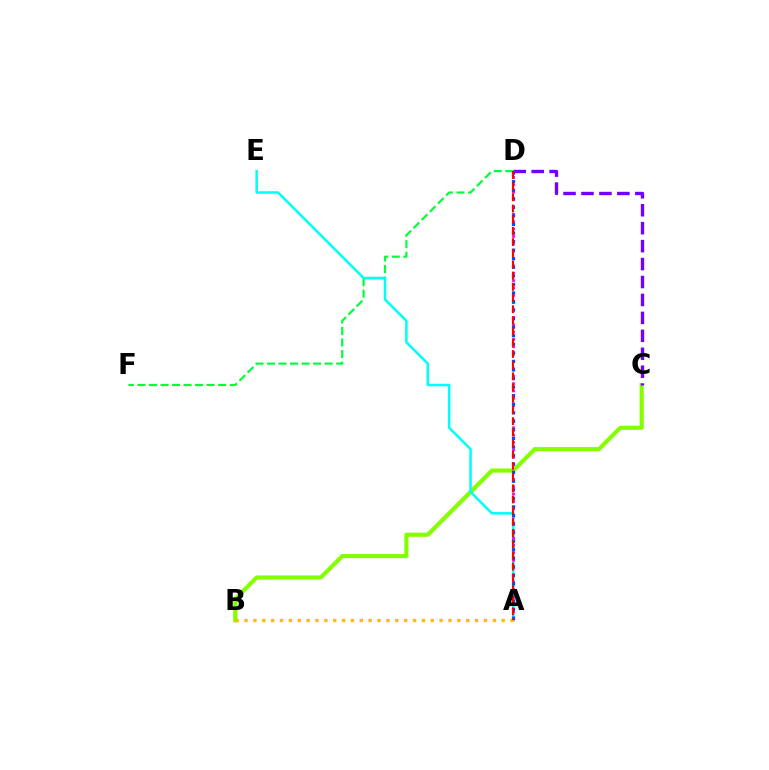{('D', 'F'): [{'color': '#00ff39', 'line_style': 'dashed', 'thickness': 1.57}], ('B', 'C'): [{'color': '#84ff00', 'line_style': 'solid', 'thickness': 2.99}], ('A', 'E'): [{'color': '#00fff6', 'line_style': 'solid', 'thickness': 1.81}], ('A', 'D'): [{'color': '#ff00cf', 'line_style': 'dotted', 'thickness': 2.0}, {'color': '#004bff', 'line_style': 'dotted', 'thickness': 2.33}, {'color': '#ff0000', 'line_style': 'dashed', 'thickness': 1.52}], ('A', 'B'): [{'color': '#ffbd00', 'line_style': 'dotted', 'thickness': 2.41}], ('C', 'D'): [{'color': '#7200ff', 'line_style': 'dashed', 'thickness': 2.44}]}